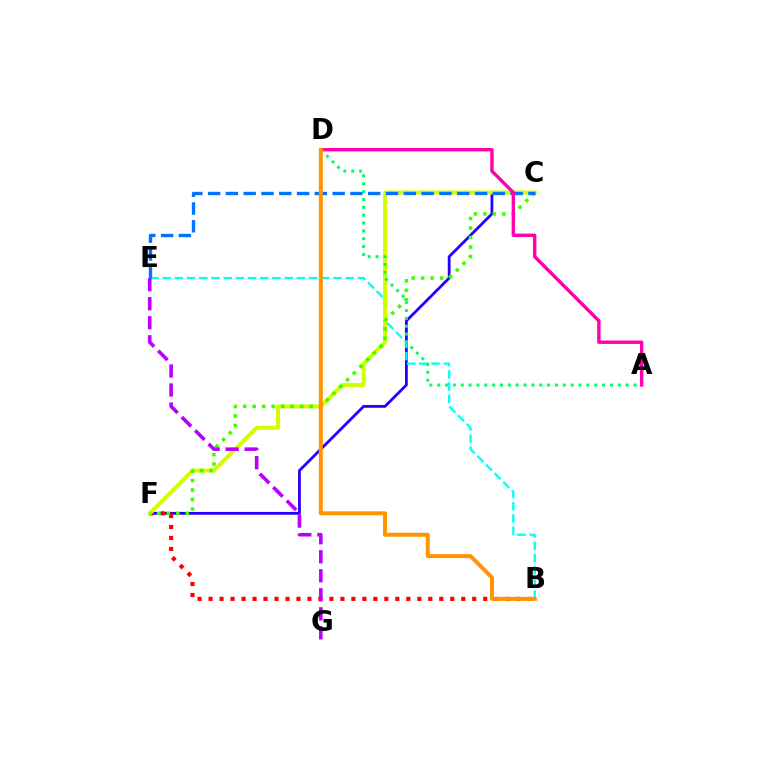{('C', 'F'): [{'color': '#2500ff', 'line_style': 'solid', 'thickness': 2.01}, {'color': '#d1ff00', 'line_style': 'solid', 'thickness': 2.89}, {'color': '#3dff00', 'line_style': 'dotted', 'thickness': 2.58}], ('B', 'F'): [{'color': '#ff0000', 'line_style': 'dotted', 'thickness': 2.98}], ('B', 'E'): [{'color': '#00fff6', 'line_style': 'dashed', 'thickness': 1.66}], ('E', 'G'): [{'color': '#b900ff', 'line_style': 'dashed', 'thickness': 2.58}], ('C', 'E'): [{'color': '#0074ff', 'line_style': 'dashed', 'thickness': 2.42}], ('A', 'D'): [{'color': '#ff00ac', 'line_style': 'solid', 'thickness': 2.44}, {'color': '#00ff5c', 'line_style': 'dotted', 'thickness': 2.13}], ('B', 'D'): [{'color': '#ff9400', 'line_style': 'solid', 'thickness': 2.85}]}